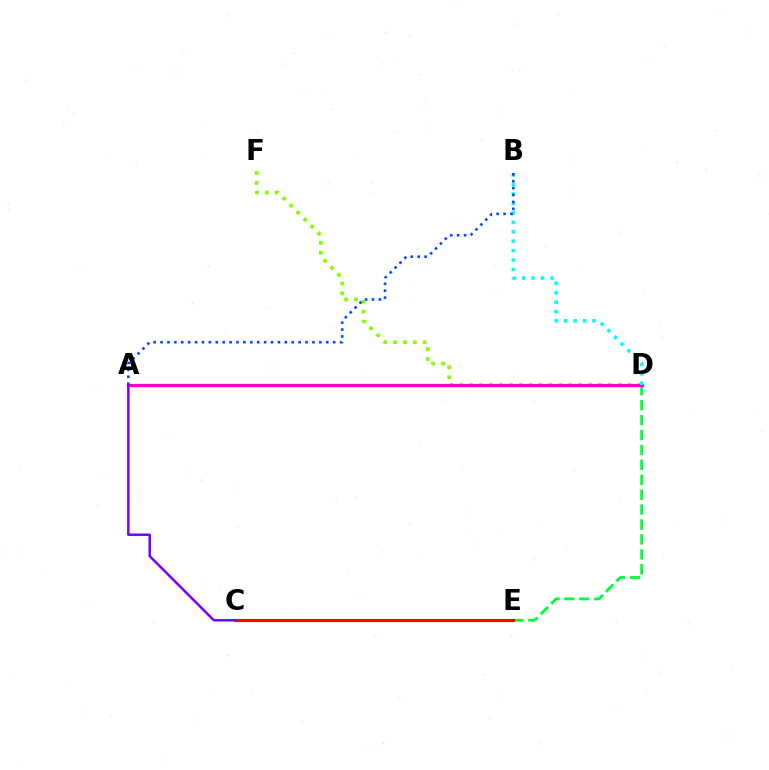{('D', 'F'): [{'color': '#84ff00', 'line_style': 'dotted', 'thickness': 2.69}], ('D', 'E'): [{'color': '#00ff39', 'line_style': 'dashed', 'thickness': 2.03}], ('A', 'D'): [{'color': '#ff00cf', 'line_style': 'solid', 'thickness': 2.32}], ('B', 'D'): [{'color': '#00fff6', 'line_style': 'dotted', 'thickness': 2.56}], ('C', 'E'): [{'color': '#ffbd00', 'line_style': 'dotted', 'thickness': 2.07}, {'color': '#ff0000', 'line_style': 'solid', 'thickness': 2.25}], ('A', 'B'): [{'color': '#004bff', 'line_style': 'dotted', 'thickness': 1.88}], ('A', 'C'): [{'color': '#7200ff', 'line_style': 'solid', 'thickness': 1.76}]}